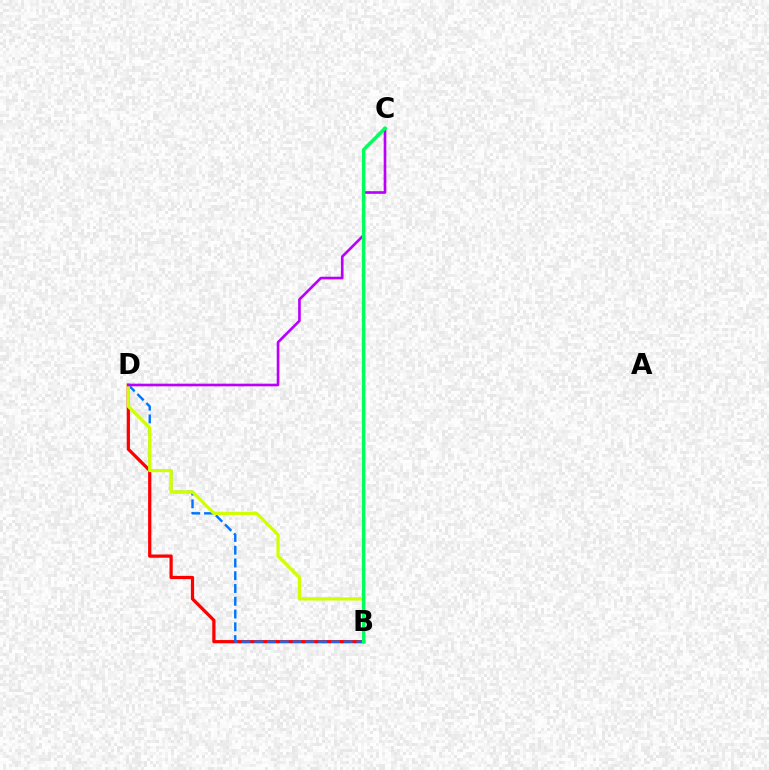{('B', 'D'): [{'color': '#ff0000', 'line_style': 'solid', 'thickness': 2.33}, {'color': '#0074ff', 'line_style': 'dashed', 'thickness': 1.73}, {'color': '#d1ff00', 'line_style': 'solid', 'thickness': 2.32}], ('C', 'D'): [{'color': '#b900ff', 'line_style': 'solid', 'thickness': 1.91}], ('B', 'C'): [{'color': '#00ff5c', 'line_style': 'solid', 'thickness': 2.48}]}